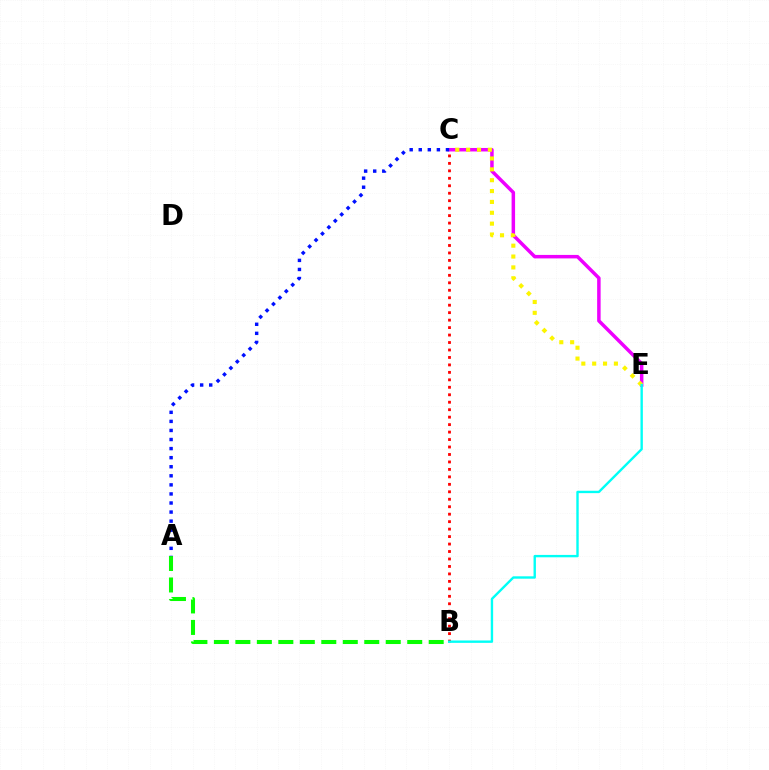{('C', 'E'): [{'color': '#ee00ff', 'line_style': 'solid', 'thickness': 2.51}, {'color': '#fcf500', 'line_style': 'dotted', 'thickness': 2.95}], ('B', 'C'): [{'color': '#ff0000', 'line_style': 'dotted', 'thickness': 2.03}], ('A', 'B'): [{'color': '#08ff00', 'line_style': 'dashed', 'thickness': 2.92}], ('B', 'E'): [{'color': '#00fff6', 'line_style': 'solid', 'thickness': 1.72}], ('A', 'C'): [{'color': '#0010ff', 'line_style': 'dotted', 'thickness': 2.46}]}